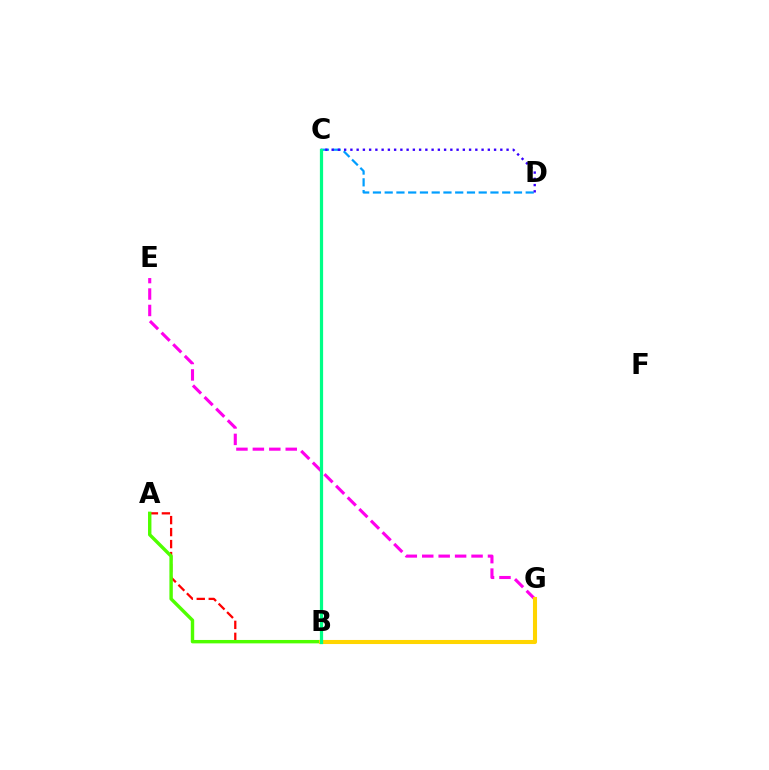{('C', 'D'): [{'color': '#009eff', 'line_style': 'dashed', 'thickness': 1.6}, {'color': '#3700ff', 'line_style': 'dotted', 'thickness': 1.7}], ('E', 'G'): [{'color': '#ff00ed', 'line_style': 'dashed', 'thickness': 2.23}], ('A', 'B'): [{'color': '#ff0000', 'line_style': 'dashed', 'thickness': 1.63}, {'color': '#4fff00', 'line_style': 'solid', 'thickness': 2.46}], ('B', 'G'): [{'color': '#ffd500', 'line_style': 'solid', 'thickness': 2.93}], ('B', 'C'): [{'color': '#00ff86', 'line_style': 'solid', 'thickness': 2.32}]}